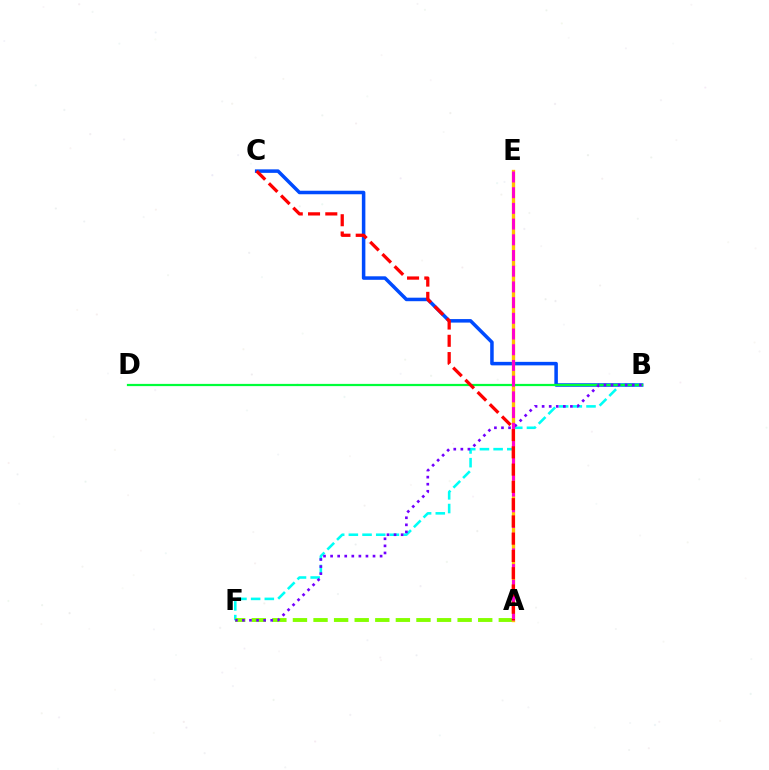{('B', 'C'): [{'color': '#004bff', 'line_style': 'solid', 'thickness': 2.53}], ('B', 'F'): [{'color': '#00fff6', 'line_style': 'dashed', 'thickness': 1.86}, {'color': '#7200ff', 'line_style': 'dotted', 'thickness': 1.92}], ('A', 'F'): [{'color': '#84ff00', 'line_style': 'dashed', 'thickness': 2.8}], ('A', 'E'): [{'color': '#ffbd00', 'line_style': 'solid', 'thickness': 2.4}, {'color': '#ff00cf', 'line_style': 'dashed', 'thickness': 2.13}], ('B', 'D'): [{'color': '#00ff39', 'line_style': 'solid', 'thickness': 1.6}], ('A', 'C'): [{'color': '#ff0000', 'line_style': 'dashed', 'thickness': 2.35}]}